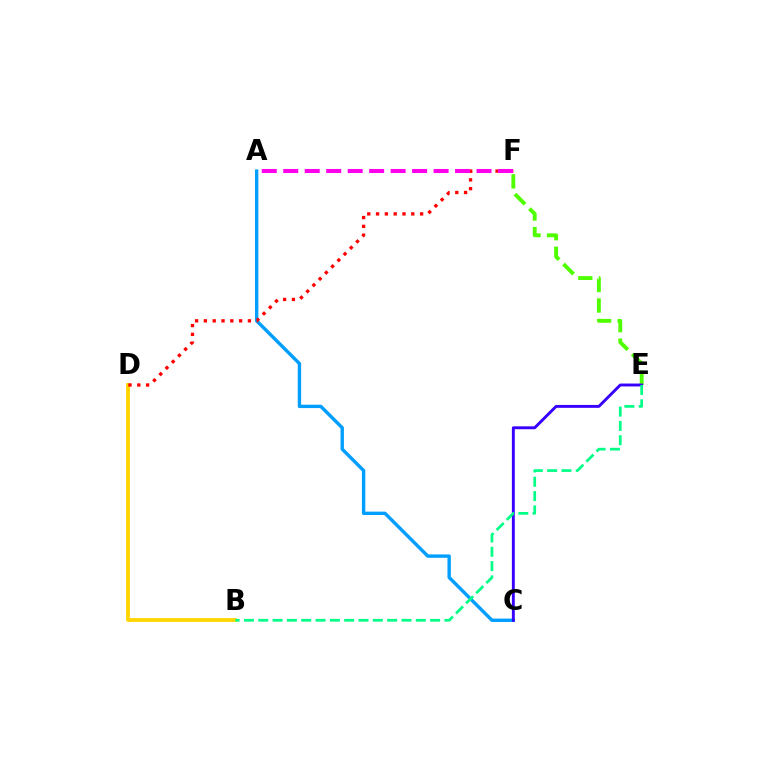{('B', 'D'): [{'color': '#ffd500', 'line_style': 'solid', 'thickness': 2.74}], ('E', 'F'): [{'color': '#4fff00', 'line_style': 'dashed', 'thickness': 2.79}], ('A', 'C'): [{'color': '#009eff', 'line_style': 'solid', 'thickness': 2.44}], ('D', 'F'): [{'color': '#ff0000', 'line_style': 'dotted', 'thickness': 2.39}], ('A', 'F'): [{'color': '#ff00ed', 'line_style': 'dashed', 'thickness': 2.92}], ('C', 'E'): [{'color': '#3700ff', 'line_style': 'solid', 'thickness': 2.09}], ('B', 'E'): [{'color': '#00ff86', 'line_style': 'dashed', 'thickness': 1.95}]}